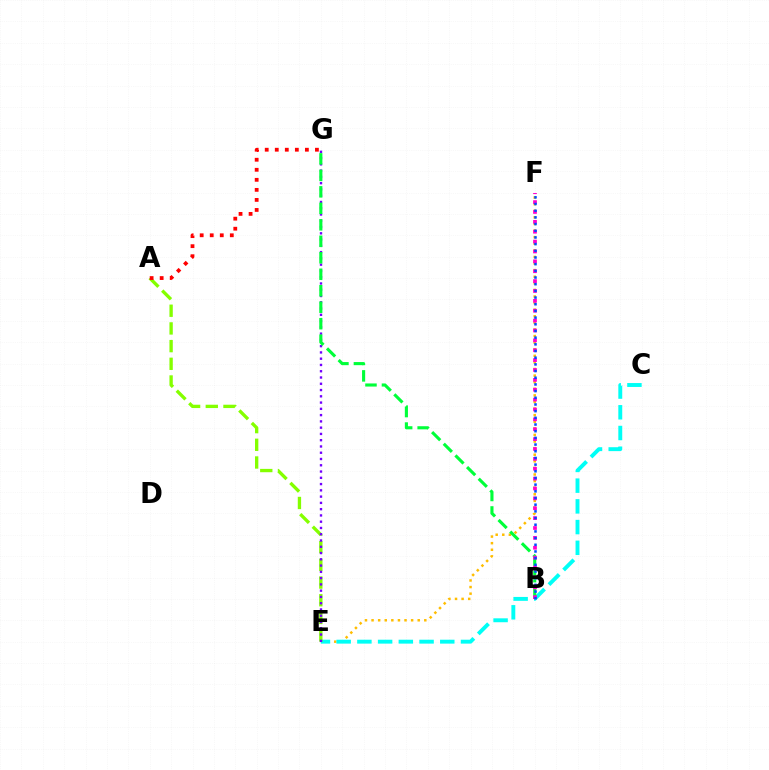{('E', 'F'): [{'color': '#ffbd00', 'line_style': 'dotted', 'thickness': 1.79}], ('C', 'E'): [{'color': '#00fff6', 'line_style': 'dashed', 'thickness': 2.81}], ('A', 'E'): [{'color': '#84ff00', 'line_style': 'dashed', 'thickness': 2.4}], ('E', 'G'): [{'color': '#7200ff', 'line_style': 'dotted', 'thickness': 1.7}], ('A', 'G'): [{'color': '#ff0000', 'line_style': 'dotted', 'thickness': 2.73}], ('B', 'G'): [{'color': '#00ff39', 'line_style': 'dashed', 'thickness': 2.24}], ('B', 'F'): [{'color': '#ff00cf', 'line_style': 'dotted', 'thickness': 2.68}, {'color': '#004bff', 'line_style': 'dotted', 'thickness': 1.82}]}